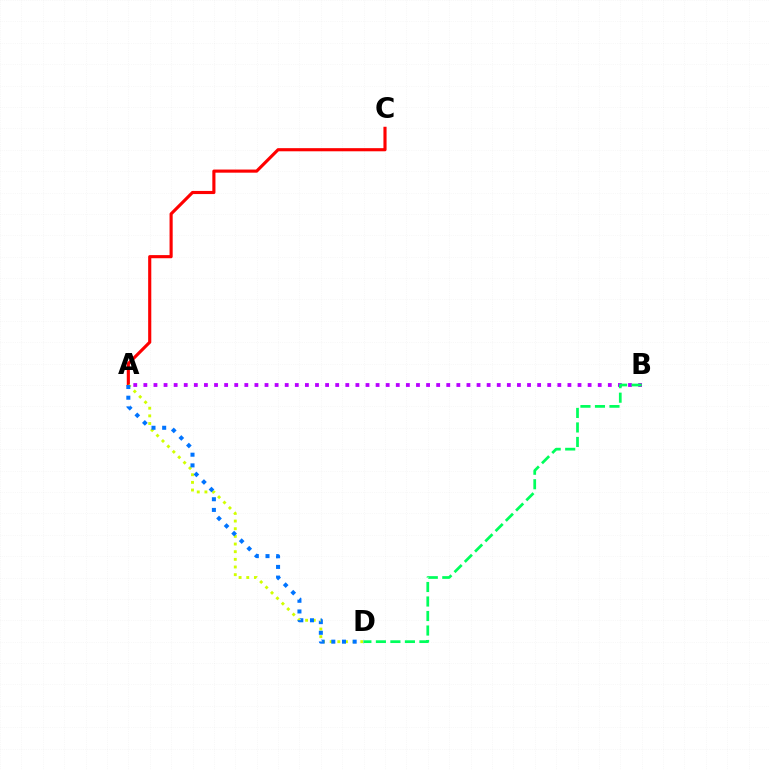{('A', 'C'): [{'color': '#ff0000', 'line_style': 'solid', 'thickness': 2.26}], ('A', 'D'): [{'color': '#d1ff00', 'line_style': 'dotted', 'thickness': 2.08}, {'color': '#0074ff', 'line_style': 'dotted', 'thickness': 2.9}], ('A', 'B'): [{'color': '#b900ff', 'line_style': 'dotted', 'thickness': 2.74}], ('B', 'D'): [{'color': '#00ff5c', 'line_style': 'dashed', 'thickness': 1.97}]}